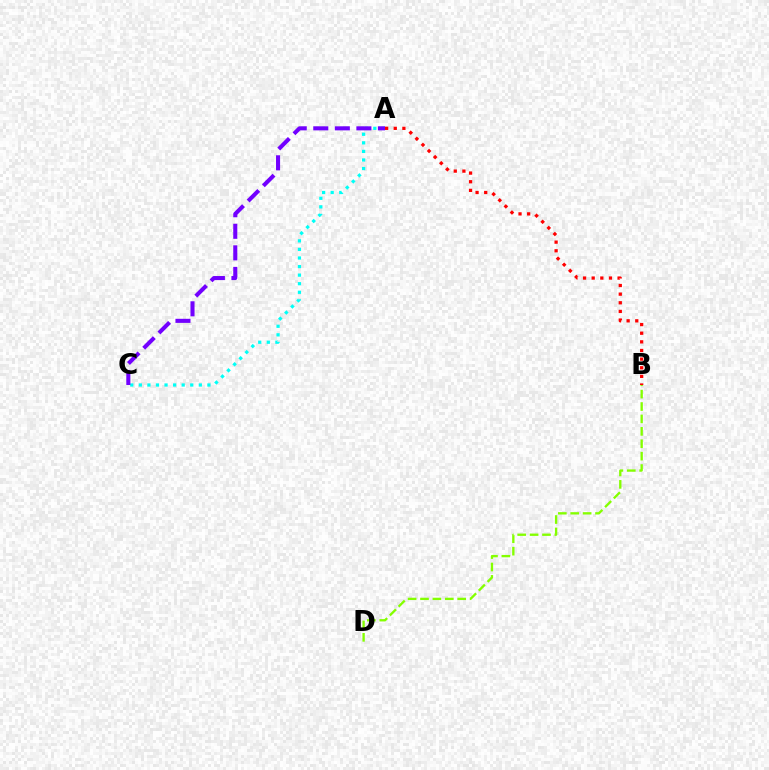{('A', 'C'): [{'color': '#00fff6', 'line_style': 'dotted', 'thickness': 2.33}, {'color': '#7200ff', 'line_style': 'dashed', 'thickness': 2.93}], ('A', 'B'): [{'color': '#ff0000', 'line_style': 'dotted', 'thickness': 2.35}], ('B', 'D'): [{'color': '#84ff00', 'line_style': 'dashed', 'thickness': 1.68}]}